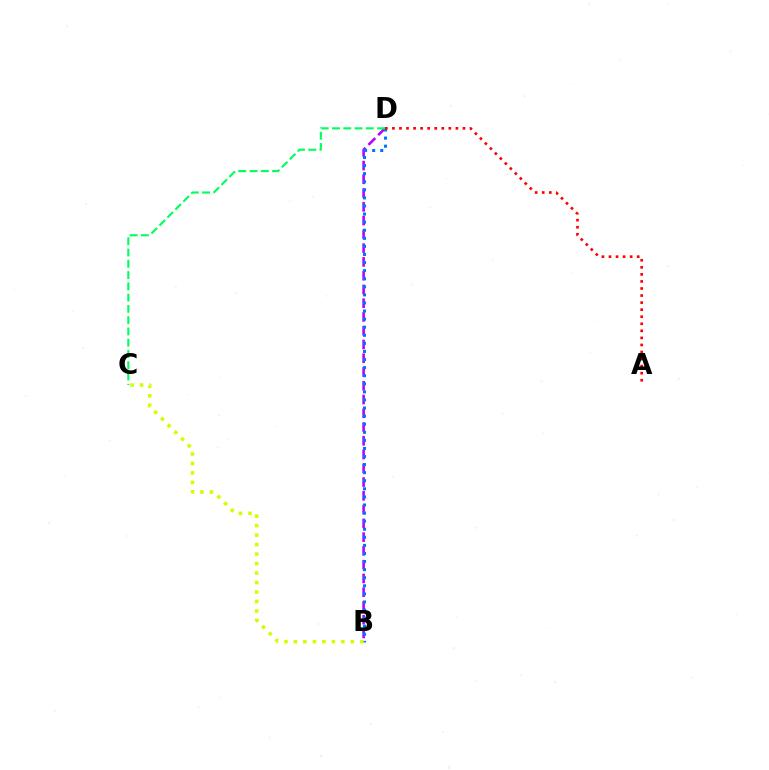{('B', 'D'): [{'color': '#b900ff', 'line_style': 'dashed', 'thickness': 1.87}, {'color': '#0074ff', 'line_style': 'dotted', 'thickness': 2.2}], ('C', 'D'): [{'color': '#00ff5c', 'line_style': 'dashed', 'thickness': 1.53}], ('B', 'C'): [{'color': '#d1ff00', 'line_style': 'dotted', 'thickness': 2.58}], ('A', 'D'): [{'color': '#ff0000', 'line_style': 'dotted', 'thickness': 1.92}]}